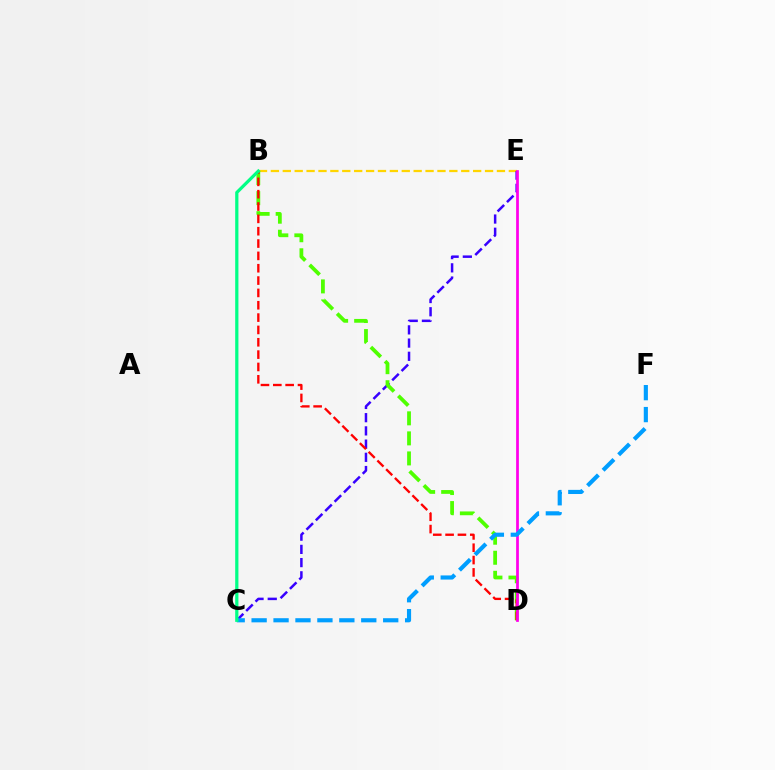{('B', 'E'): [{'color': '#ffd500', 'line_style': 'dashed', 'thickness': 1.62}], ('C', 'E'): [{'color': '#3700ff', 'line_style': 'dashed', 'thickness': 1.8}], ('B', 'D'): [{'color': '#4fff00', 'line_style': 'dashed', 'thickness': 2.72}, {'color': '#ff0000', 'line_style': 'dashed', 'thickness': 1.68}], ('D', 'E'): [{'color': '#ff00ed', 'line_style': 'solid', 'thickness': 1.98}], ('C', 'F'): [{'color': '#009eff', 'line_style': 'dashed', 'thickness': 2.98}], ('B', 'C'): [{'color': '#00ff86', 'line_style': 'solid', 'thickness': 2.32}]}